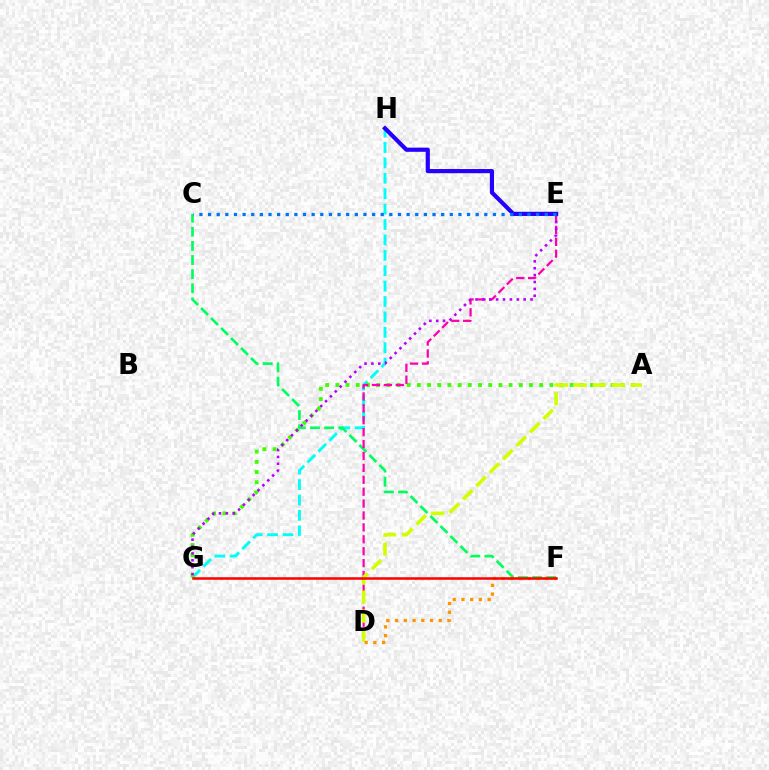{('G', 'H'): [{'color': '#00fff6', 'line_style': 'dashed', 'thickness': 2.09}], ('A', 'G'): [{'color': '#3dff00', 'line_style': 'dotted', 'thickness': 2.77}], ('C', 'F'): [{'color': '#00ff5c', 'line_style': 'dashed', 'thickness': 1.92}], ('D', 'E'): [{'color': '#ff00ac', 'line_style': 'dashed', 'thickness': 1.62}], ('E', 'G'): [{'color': '#b900ff', 'line_style': 'dotted', 'thickness': 1.87}], ('A', 'D'): [{'color': '#d1ff00', 'line_style': 'dashed', 'thickness': 2.57}], ('E', 'H'): [{'color': '#2500ff', 'line_style': 'solid', 'thickness': 3.0}], ('D', 'F'): [{'color': '#ff9400', 'line_style': 'dotted', 'thickness': 2.37}], ('F', 'G'): [{'color': '#ff0000', 'line_style': 'solid', 'thickness': 1.82}], ('C', 'E'): [{'color': '#0074ff', 'line_style': 'dotted', 'thickness': 2.35}]}